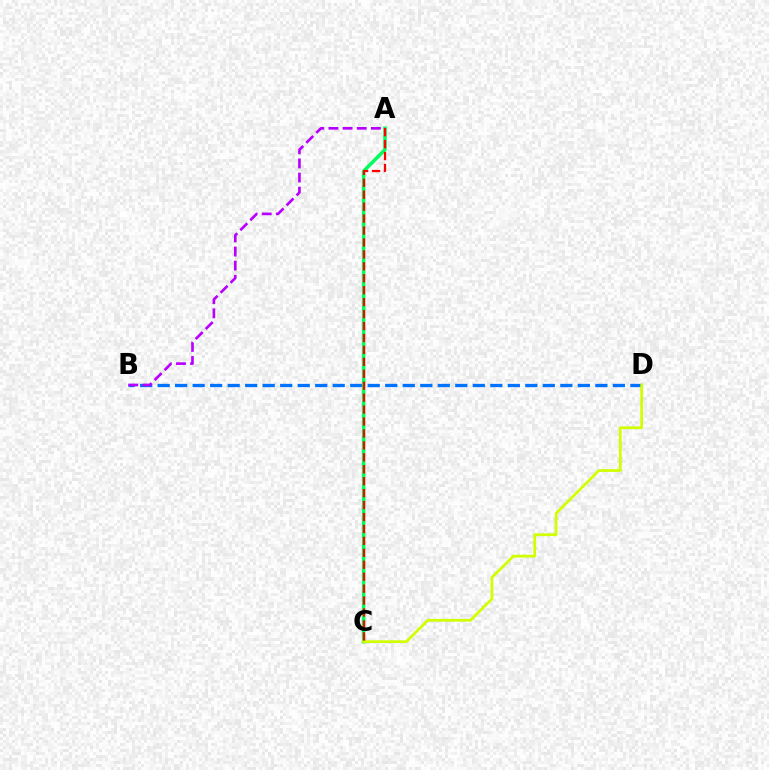{('B', 'D'): [{'color': '#0074ff', 'line_style': 'dashed', 'thickness': 2.38}], ('A', 'C'): [{'color': '#00ff5c', 'line_style': 'solid', 'thickness': 2.53}, {'color': '#ff0000', 'line_style': 'dashed', 'thickness': 1.62}], ('C', 'D'): [{'color': '#d1ff00', 'line_style': 'solid', 'thickness': 1.98}], ('A', 'B'): [{'color': '#b900ff', 'line_style': 'dashed', 'thickness': 1.92}]}